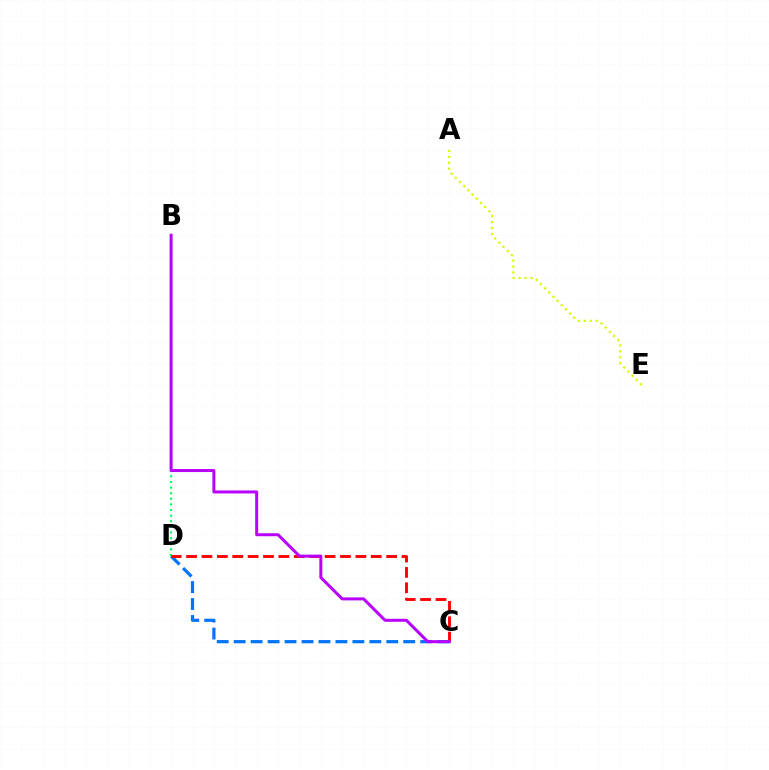{('C', 'D'): [{'color': '#0074ff', 'line_style': 'dashed', 'thickness': 2.3}, {'color': '#ff0000', 'line_style': 'dashed', 'thickness': 2.09}], ('A', 'E'): [{'color': '#d1ff00', 'line_style': 'dotted', 'thickness': 1.61}], ('B', 'D'): [{'color': '#00ff5c', 'line_style': 'dotted', 'thickness': 1.52}], ('B', 'C'): [{'color': '#b900ff', 'line_style': 'solid', 'thickness': 2.17}]}